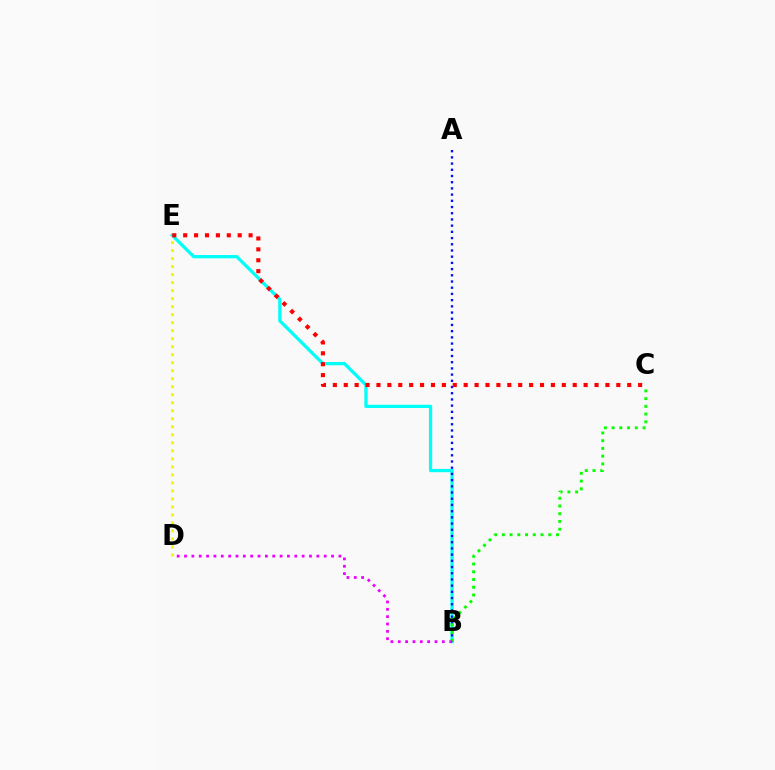{('D', 'E'): [{'color': '#fcf500', 'line_style': 'dotted', 'thickness': 2.18}], ('B', 'E'): [{'color': '#00fff6', 'line_style': 'solid', 'thickness': 2.35}], ('A', 'B'): [{'color': '#0010ff', 'line_style': 'dotted', 'thickness': 1.69}], ('C', 'E'): [{'color': '#ff0000', 'line_style': 'dotted', 'thickness': 2.96}], ('B', 'C'): [{'color': '#08ff00', 'line_style': 'dotted', 'thickness': 2.1}], ('B', 'D'): [{'color': '#ee00ff', 'line_style': 'dotted', 'thickness': 2.0}]}